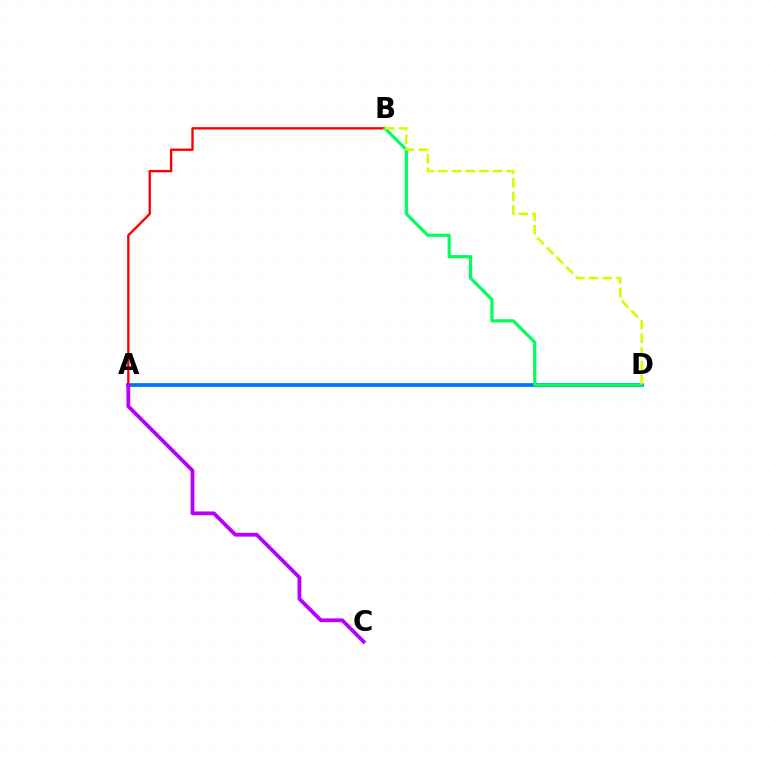{('A', 'D'): [{'color': '#0074ff', 'line_style': 'solid', 'thickness': 2.68}], ('A', 'B'): [{'color': '#ff0000', 'line_style': 'solid', 'thickness': 1.7}], ('B', 'D'): [{'color': '#00ff5c', 'line_style': 'solid', 'thickness': 2.3}, {'color': '#d1ff00', 'line_style': 'dashed', 'thickness': 1.86}], ('A', 'C'): [{'color': '#b900ff', 'line_style': 'solid', 'thickness': 2.73}]}